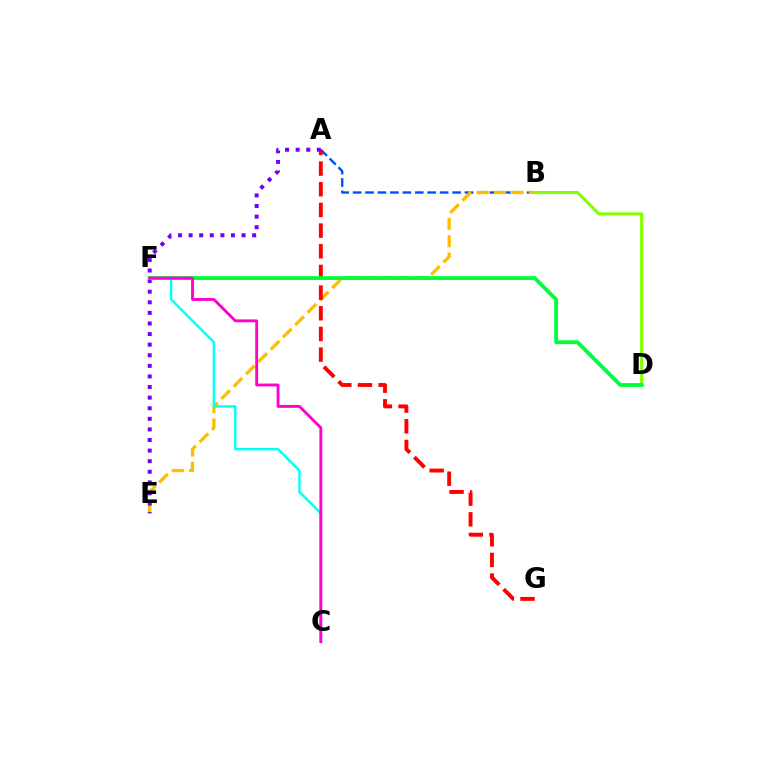{('A', 'B'): [{'color': '#004bff', 'line_style': 'dashed', 'thickness': 1.69}], ('B', 'E'): [{'color': '#ffbd00', 'line_style': 'dashed', 'thickness': 2.37}], ('B', 'D'): [{'color': '#84ff00', 'line_style': 'solid', 'thickness': 2.26}], ('C', 'F'): [{'color': '#00fff6', 'line_style': 'solid', 'thickness': 1.73}, {'color': '#ff00cf', 'line_style': 'solid', 'thickness': 2.06}], ('A', 'G'): [{'color': '#ff0000', 'line_style': 'dashed', 'thickness': 2.81}], ('A', 'E'): [{'color': '#7200ff', 'line_style': 'dotted', 'thickness': 2.88}], ('D', 'F'): [{'color': '#00ff39', 'line_style': 'solid', 'thickness': 2.77}]}